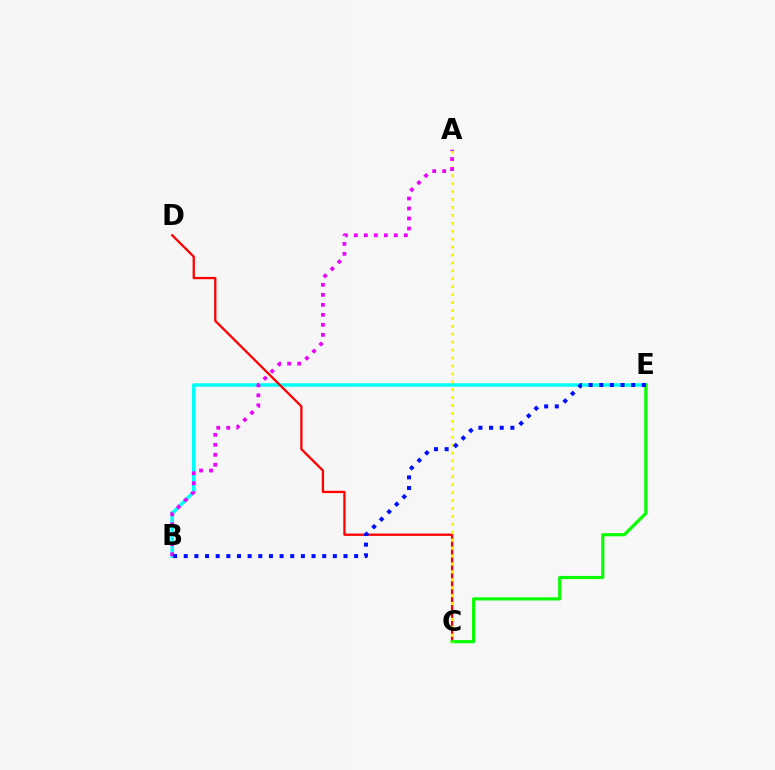{('B', 'E'): [{'color': '#00fff6', 'line_style': 'solid', 'thickness': 2.52}, {'color': '#0010ff', 'line_style': 'dotted', 'thickness': 2.89}], ('C', 'D'): [{'color': '#ff0000', 'line_style': 'solid', 'thickness': 1.65}], ('C', 'E'): [{'color': '#08ff00', 'line_style': 'solid', 'thickness': 2.27}], ('A', 'C'): [{'color': '#fcf500', 'line_style': 'dotted', 'thickness': 2.15}], ('A', 'B'): [{'color': '#ee00ff', 'line_style': 'dotted', 'thickness': 2.72}]}